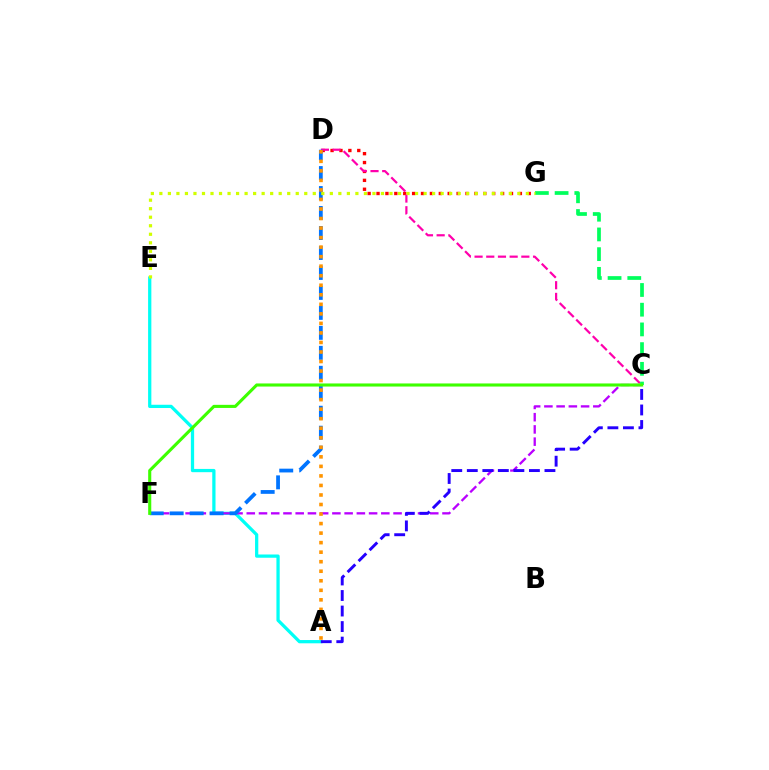{('A', 'E'): [{'color': '#00fff6', 'line_style': 'solid', 'thickness': 2.35}], ('D', 'G'): [{'color': '#ff0000', 'line_style': 'dotted', 'thickness': 2.42}], ('C', 'F'): [{'color': '#b900ff', 'line_style': 'dashed', 'thickness': 1.66}, {'color': '#3dff00', 'line_style': 'solid', 'thickness': 2.23}], ('C', 'D'): [{'color': '#ff00ac', 'line_style': 'dashed', 'thickness': 1.59}], ('D', 'F'): [{'color': '#0074ff', 'line_style': 'dashed', 'thickness': 2.71}], ('C', 'G'): [{'color': '#00ff5c', 'line_style': 'dashed', 'thickness': 2.68}], ('E', 'G'): [{'color': '#d1ff00', 'line_style': 'dotted', 'thickness': 2.32}], ('A', 'D'): [{'color': '#ff9400', 'line_style': 'dotted', 'thickness': 2.59}], ('A', 'C'): [{'color': '#2500ff', 'line_style': 'dashed', 'thickness': 2.11}]}